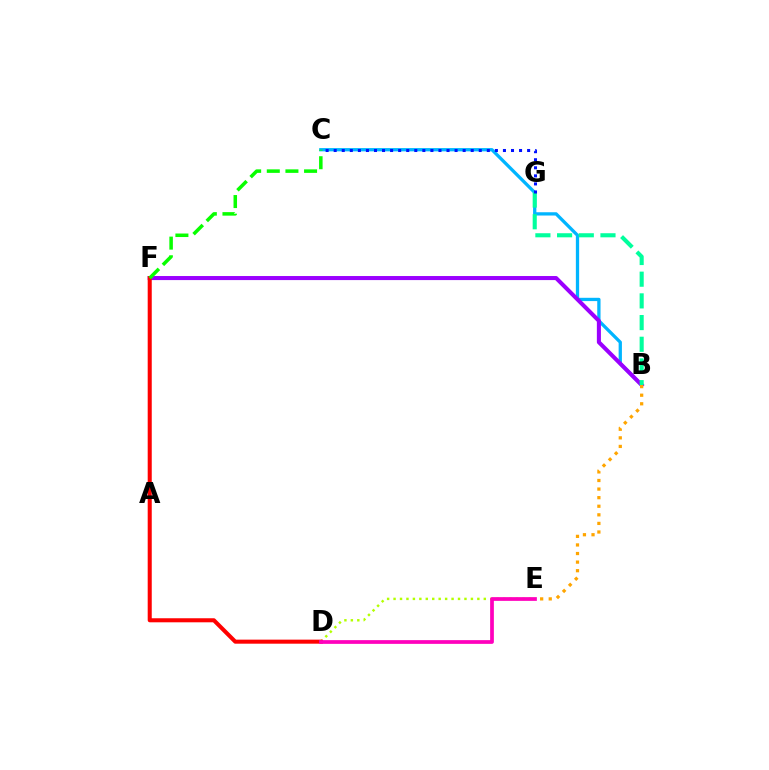{('B', 'C'): [{'color': '#00b5ff', 'line_style': 'solid', 'thickness': 2.36}], ('B', 'F'): [{'color': '#9b00ff', 'line_style': 'solid', 'thickness': 2.92}], ('D', 'E'): [{'color': '#b3ff00', 'line_style': 'dotted', 'thickness': 1.75}, {'color': '#ff00bd', 'line_style': 'solid', 'thickness': 2.68}], ('B', 'G'): [{'color': '#00ff9d', 'line_style': 'dashed', 'thickness': 2.95}], ('C', 'G'): [{'color': '#0010ff', 'line_style': 'dotted', 'thickness': 2.19}], ('D', 'F'): [{'color': '#ff0000', 'line_style': 'solid', 'thickness': 2.92}], ('B', 'E'): [{'color': '#ffa500', 'line_style': 'dotted', 'thickness': 2.33}], ('C', 'F'): [{'color': '#08ff00', 'line_style': 'dashed', 'thickness': 2.53}]}